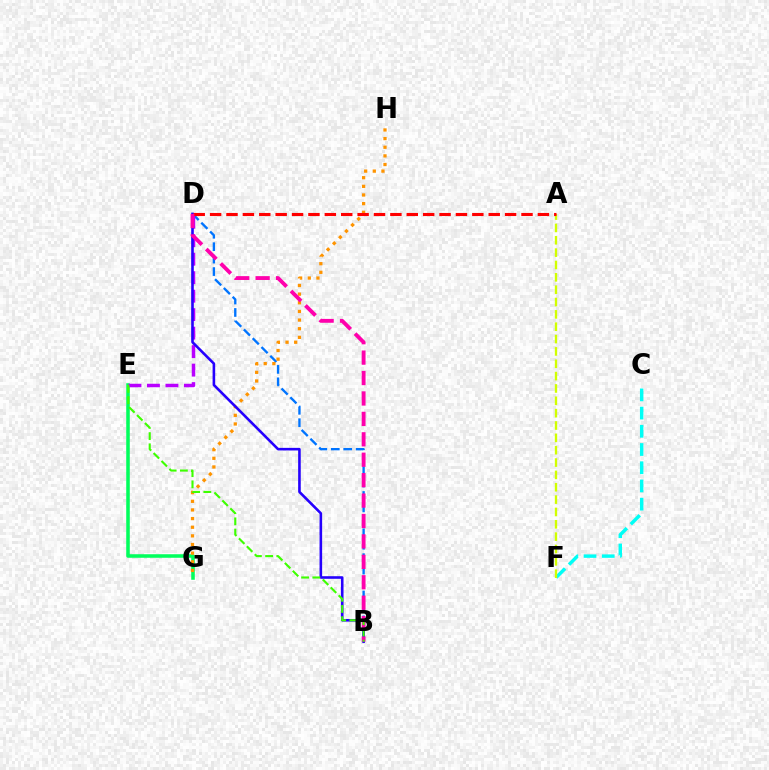{('E', 'G'): [{'color': '#00ff5c', 'line_style': 'solid', 'thickness': 2.55}], ('C', 'F'): [{'color': '#00fff6', 'line_style': 'dashed', 'thickness': 2.47}], ('B', 'D'): [{'color': '#0074ff', 'line_style': 'dashed', 'thickness': 1.69}, {'color': '#2500ff', 'line_style': 'solid', 'thickness': 1.87}, {'color': '#ff00ac', 'line_style': 'dashed', 'thickness': 2.77}], ('D', 'E'): [{'color': '#b900ff', 'line_style': 'dashed', 'thickness': 2.51}], ('G', 'H'): [{'color': '#ff9400', 'line_style': 'dotted', 'thickness': 2.35}], ('A', 'F'): [{'color': '#d1ff00', 'line_style': 'dashed', 'thickness': 1.68}], ('A', 'D'): [{'color': '#ff0000', 'line_style': 'dashed', 'thickness': 2.23}], ('B', 'E'): [{'color': '#3dff00', 'line_style': 'dashed', 'thickness': 1.52}]}